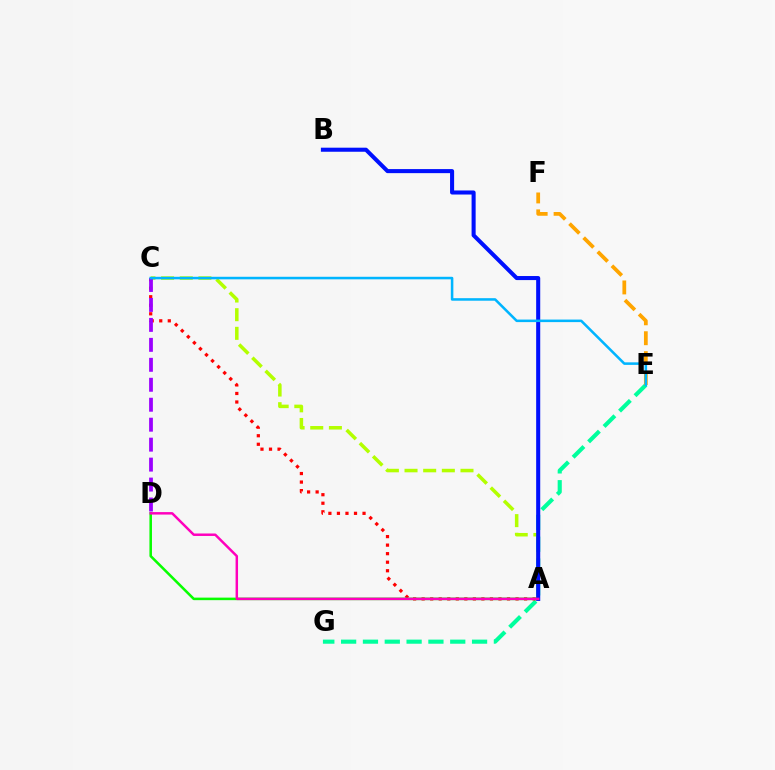{('E', 'G'): [{'color': '#00ff9d', 'line_style': 'dashed', 'thickness': 2.96}], ('A', 'C'): [{'color': '#b3ff00', 'line_style': 'dashed', 'thickness': 2.53}, {'color': '#ff0000', 'line_style': 'dotted', 'thickness': 2.32}], ('A', 'D'): [{'color': '#08ff00', 'line_style': 'solid', 'thickness': 1.83}, {'color': '#ff00bd', 'line_style': 'solid', 'thickness': 1.78}], ('A', 'B'): [{'color': '#0010ff', 'line_style': 'solid', 'thickness': 2.92}], ('E', 'F'): [{'color': '#ffa500', 'line_style': 'dashed', 'thickness': 2.71}], ('C', 'D'): [{'color': '#9b00ff', 'line_style': 'dashed', 'thickness': 2.71}], ('C', 'E'): [{'color': '#00b5ff', 'line_style': 'solid', 'thickness': 1.83}]}